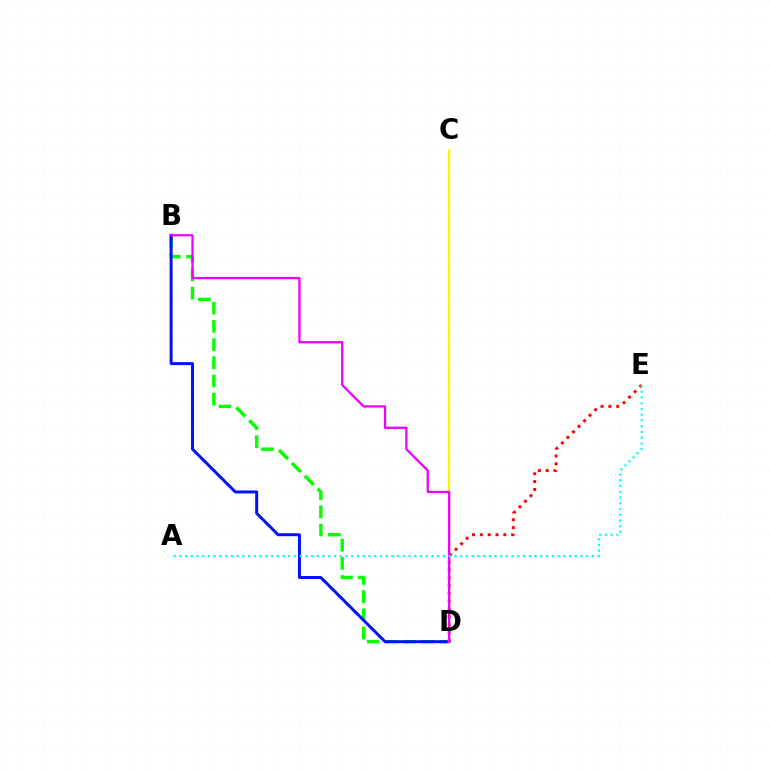{('D', 'E'): [{'color': '#ff0000', 'line_style': 'dotted', 'thickness': 2.13}], ('B', 'D'): [{'color': '#08ff00', 'line_style': 'dashed', 'thickness': 2.47}, {'color': '#0010ff', 'line_style': 'solid', 'thickness': 2.14}, {'color': '#ee00ff', 'line_style': 'solid', 'thickness': 1.64}], ('C', 'D'): [{'color': '#fcf500', 'line_style': 'solid', 'thickness': 1.71}], ('A', 'E'): [{'color': '#00fff6', 'line_style': 'dotted', 'thickness': 1.56}]}